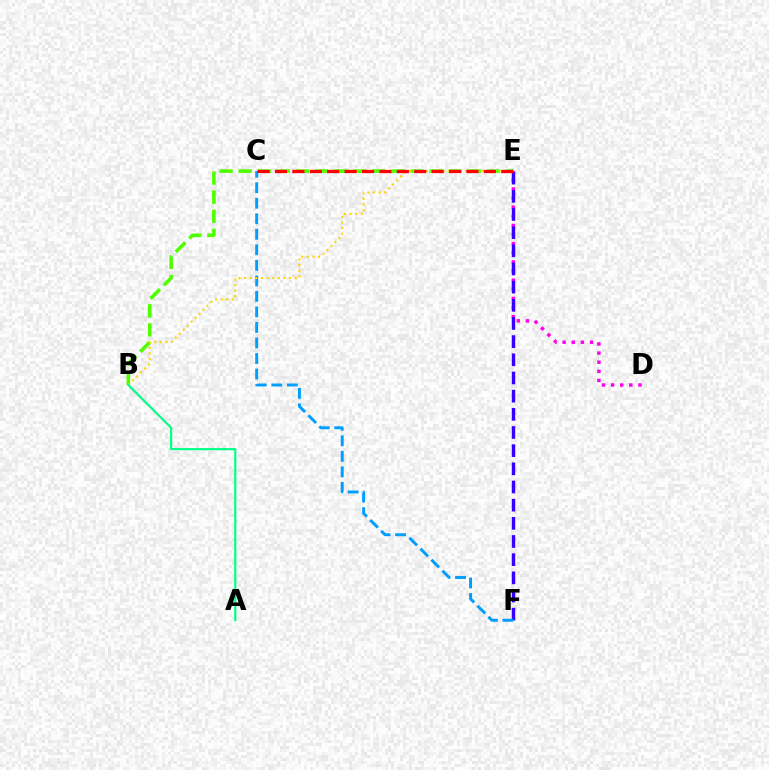{('B', 'E'): [{'color': '#4fff00', 'line_style': 'dashed', 'thickness': 2.59}, {'color': '#ffd500', 'line_style': 'dotted', 'thickness': 1.52}], ('D', 'E'): [{'color': '#ff00ed', 'line_style': 'dotted', 'thickness': 2.48}], ('E', 'F'): [{'color': '#3700ff', 'line_style': 'dashed', 'thickness': 2.47}], ('C', 'F'): [{'color': '#009eff', 'line_style': 'dashed', 'thickness': 2.11}], ('C', 'E'): [{'color': '#ff0000', 'line_style': 'dashed', 'thickness': 2.36}], ('A', 'B'): [{'color': '#00ff86', 'line_style': 'solid', 'thickness': 1.56}]}